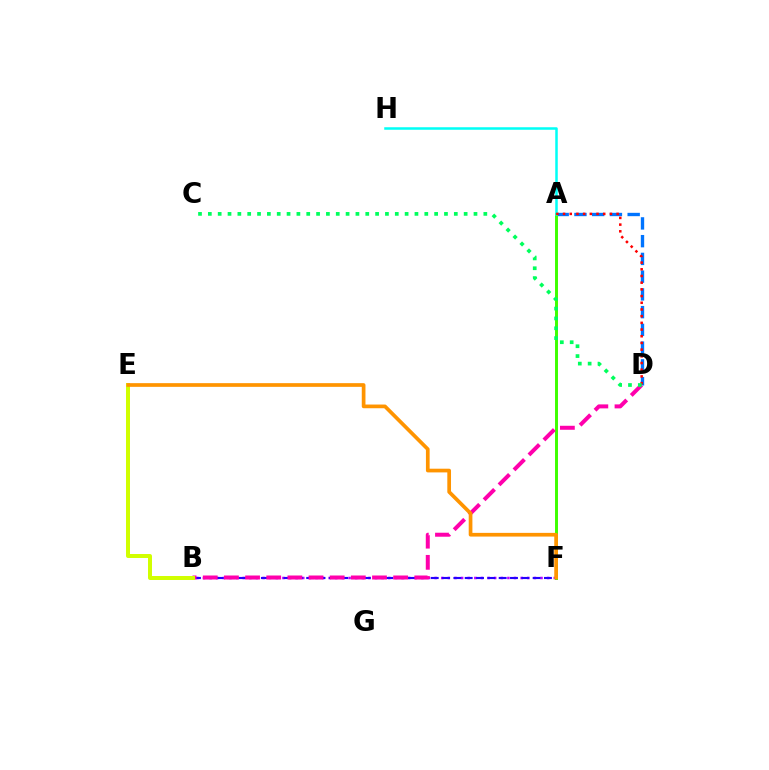{('A', 'D'): [{'color': '#0074ff', 'line_style': 'dashed', 'thickness': 2.41}, {'color': '#ff0000', 'line_style': 'dotted', 'thickness': 1.82}], ('A', 'F'): [{'color': '#3dff00', 'line_style': 'solid', 'thickness': 2.13}], ('B', 'F'): [{'color': '#b900ff', 'line_style': 'dotted', 'thickness': 1.8}, {'color': '#2500ff', 'line_style': 'dashed', 'thickness': 1.54}], ('A', 'H'): [{'color': '#00fff6', 'line_style': 'solid', 'thickness': 1.81}], ('B', 'D'): [{'color': '#ff00ac', 'line_style': 'dashed', 'thickness': 2.87}], ('B', 'E'): [{'color': '#d1ff00', 'line_style': 'solid', 'thickness': 2.87}], ('C', 'D'): [{'color': '#00ff5c', 'line_style': 'dotted', 'thickness': 2.67}], ('E', 'F'): [{'color': '#ff9400', 'line_style': 'solid', 'thickness': 2.66}]}